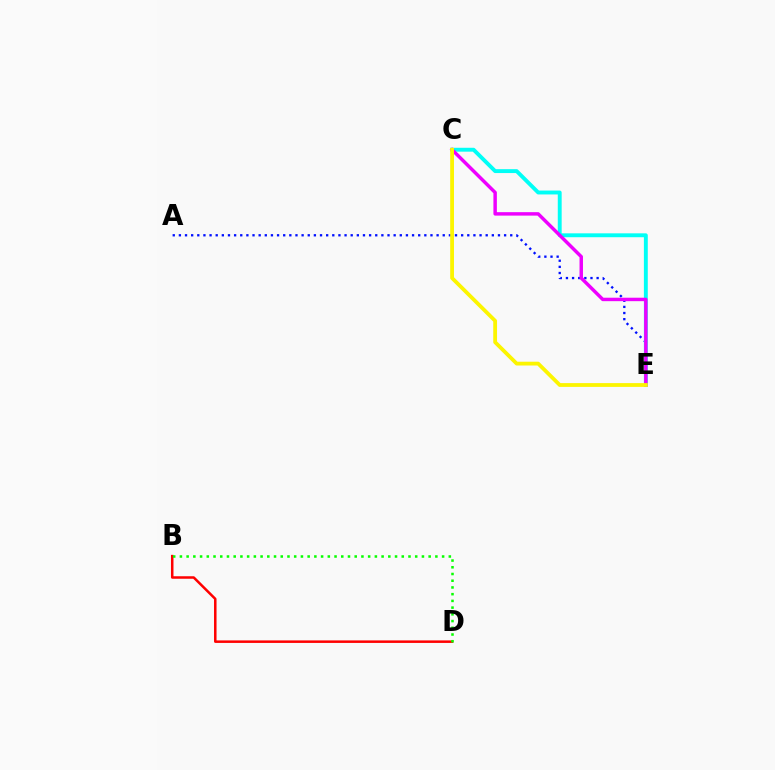{('B', 'D'): [{'color': '#ff0000', 'line_style': 'solid', 'thickness': 1.81}, {'color': '#08ff00', 'line_style': 'dotted', 'thickness': 1.83}], ('A', 'E'): [{'color': '#0010ff', 'line_style': 'dotted', 'thickness': 1.67}], ('C', 'E'): [{'color': '#00fff6', 'line_style': 'solid', 'thickness': 2.8}, {'color': '#ee00ff', 'line_style': 'solid', 'thickness': 2.49}, {'color': '#fcf500', 'line_style': 'solid', 'thickness': 2.73}]}